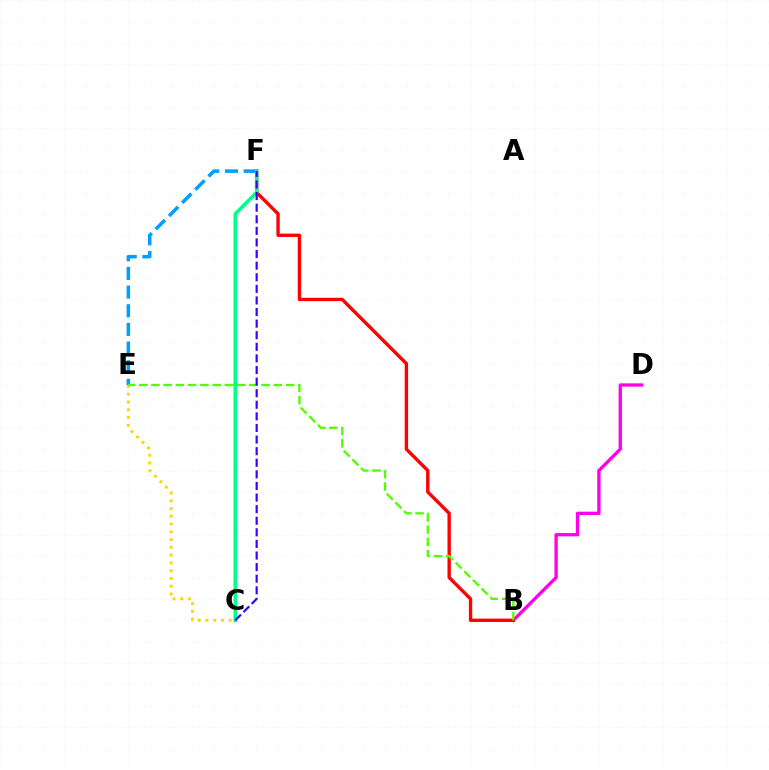{('E', 'F'): [{'color': '#009eff', 'line_style': 'dashed', 'thickness': 2.53}], ('B', 'D'): [{'color': '#ff00ed', 'line_style': 'solid', 'thickness': 2.38}], ('B', 'F'): [{'color': '#ff0000', 'line_style': 'solid', 'thickness': 2.42}], ('C', 'E'): [{'color': '#ffd500', 'line_style': 'dotted', 'thickness': 2.11}], ('B', 'E'): [{'color': '#4fff00', 'line_style': 'dashed', 'thickness': 1.66}], ('C', 'F'): [{'color': '#00ff86', 'line_style': 'solid', 'thickness': 2.57}, {'color': '#3700ff', 'line_style': 'dashed', 'thickness': 1.58}]}